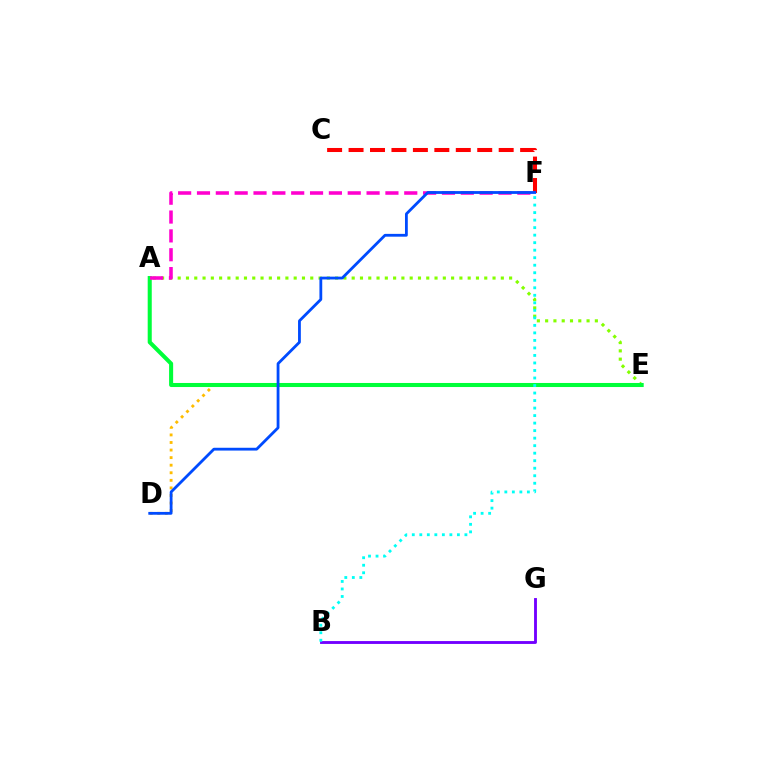{('D', 'E'): [{'color': '#ffbd00', 'line_style': 'dotted', 'thickness': 2.06}], ('A', 'E'): [{'color': '#84ff00', 'line_style': 'dotted', 'thickness': 2.25}, {'color': '#00ff39', 'line_style': 'solid', 'thickness': 2.92}], ('C', 'F'): [{'color': '#ff0000', 'line_style': 'dashed', 'thickness': 2.91}], ('A', 'F'): [{'color': '#ff00cf', 'line_style': 'dashed', 'thickness': 2.56}], ('B', 'G'): [{'color': '#7200ff', 'line_style': 'solid', 'thickness': 2.06}], ('D', 'F'): [{'color': '#004bff', 'line_style': 'solid', 'thickness': 2.02}], ('B', 'F'): [{'color': '#00fff6', 'line_style': 'dotted', 'thickness': 2.04}]}